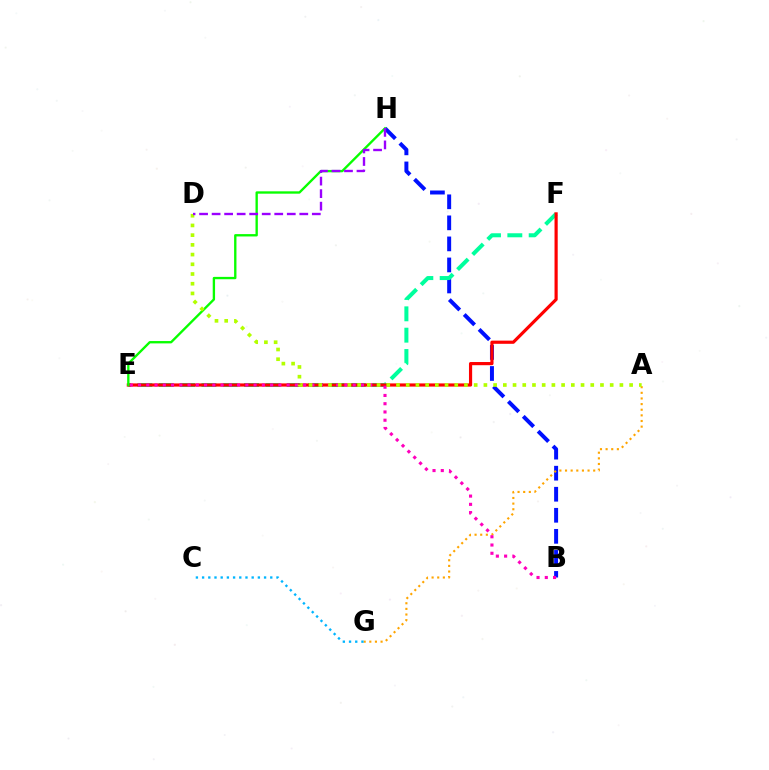{('B', 'H'): [{'color': '#0010ff', 'line_style': 'dashed', 'thickness': 2.86}], ('E', 'F'): [{'color': '#00ff9d', 'line_style': 'dashed', 'thickness': 2.9}, {'color': '#ff0000', 'line_style': 'solid', 'thickness': 2.29}], ('A', 'G'): [{'color': '#ffa500', 'line_style': 'dotted', 'thickness': 1.53}], ('B', 'E'): [{'color': '#ff00bd', 'line_style': 'dotted', 'thickness': 2.24}], ('E', 'H'): [{'color': '#08ff00', 'line_style': 'solid', 'thickness': 1.69}], ('C', 'G'): [{'color': '#00b5ff', 'line_style': 'dotted', 'thickness': 1.68}], ('A', 'D'): [{'color': '#b3ff00', 'line_style': 'dotted', 'thickness': 2.64}], ('D', 'H'): [{'color': '#9b00ff', 'line_style': 'dashed', 'thickness': 1.7}]}